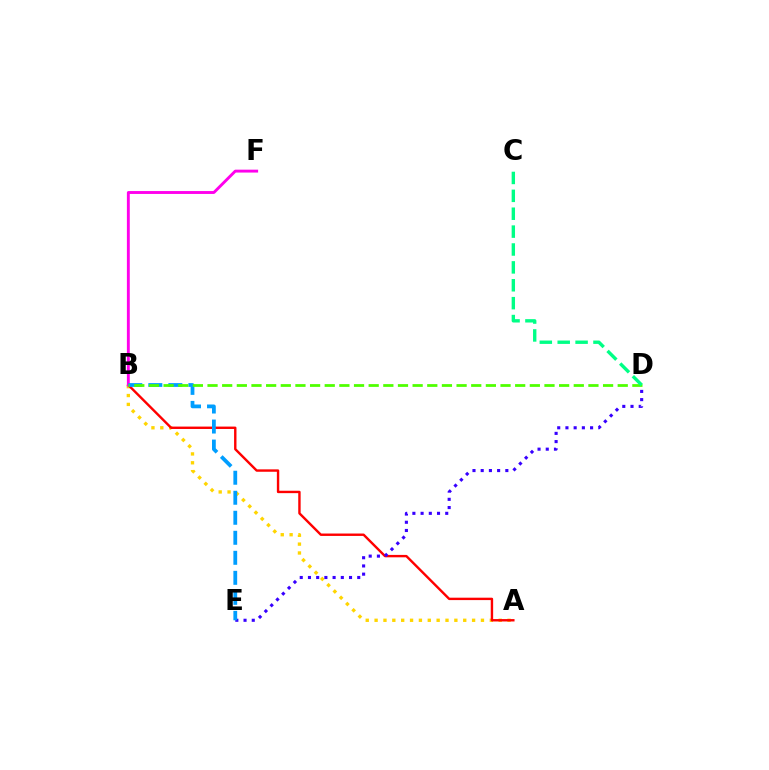{('A', 'B'): [{'color': '#ffd500', 'line_style': 'dotted', 'thickness': 2.41}, {'color': '#ff0000', 'line_style': 'solid', 'thickness': 1.73}], ('D', 'E'): [{'color': '#3700ff', 'line_style': 'dotted', 'thickness': 2.23}], ('B', 'F'): [{'color': '#ff00ed', 'line_style': 'solid', 'thickness': 2.08}], ('B', 'E'): [{'color': '#009eff', 'line_style': 'dashed', 'thickness': 2.72}], ('B', 'D'): [{'color': '#4fff00', 'line_style': 'dashed', 'thickness': 1.99}], ('C', 'D'): [{'color': '#00ff86', 'line_style': 'dashed', 'thickness': 2.43}]}